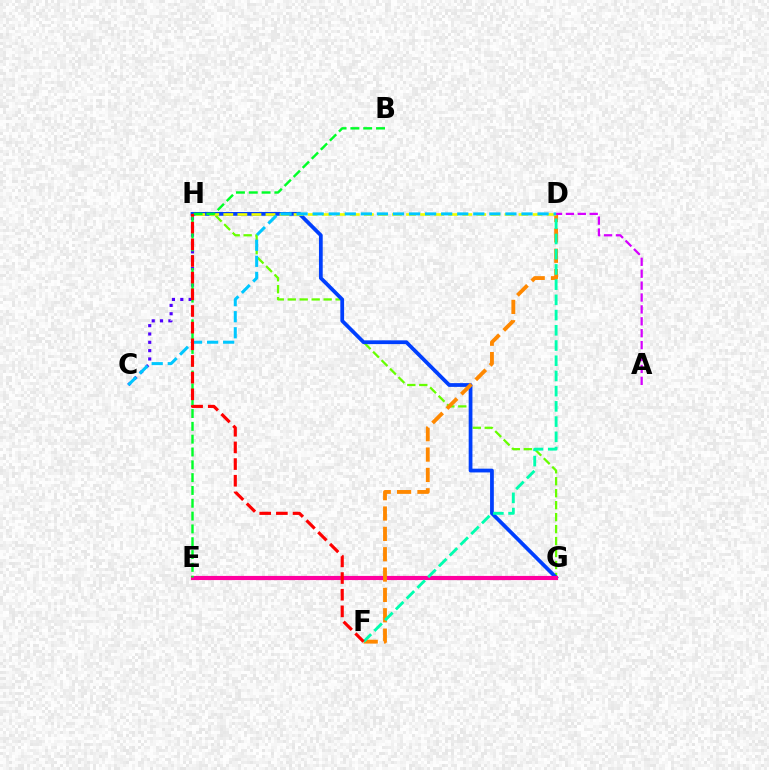{('G', 'H'): [{'color': '#66ff00', 'line_style': 'dashed', 'thickness': 1.63}, {'color': '#003fff', 'line_style': 'solid', 'thickness': 2.71}], ('E', 'G'): [{'color': '#ff00a0', 'line_style': 'solid', 'thickness': 2.99}], ('D', 'F'): [{'color': '#ff8800', 'line_style': 'dashed', 'thickness': 2.76}, {'color': '#00ffaf', 'line_style': 'dashed', 'thickness': 2.07}], ('C', 'H'): [{'color': '#4f00ff', 'line_style': 'dotted', 'thickness': 2.26}], ('D', 'H'): [{'color': '#eeff00', 'line_style': 'dashed', 'thickness': 1.91}], ('C', 'D'): [{'color': '#00c7ff', 'line_style': 'dashed', 'thickness': 2.18}], ('B', 'E'): [{'color': '#00ff27', 'line_style': 'dashed', 'thickness': 1.74}], ('A', 'D'): [{'color': '#d600ff', 'line_style': 'dashed', 'thickness': 1.62}], ('F', 'H'): [{'color': '#ff0000', 'line_style': 'dashed', 'thickness': 2.26}]}